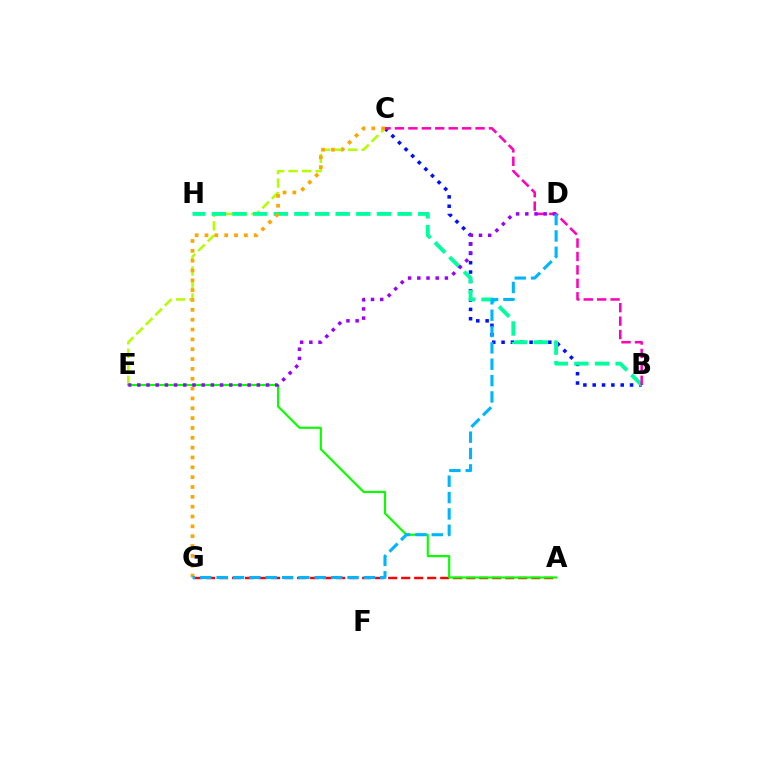{('A', 'G'): [{'color': '#ff0000', 'line_style': 'dashed', 'thickness': 1.77}], ('B', 'C'): [{'color': '#0010ff', 'line_style': 'dotted', 'thickness': 2.54}, {'color': '#ff00bd', 'line_style': 'dashed', 'thickness': 1.82}], ('C', 'E'): [{'color': '#b3ff00', 'line_style': 'dashed', 'thickness': 1.83}], ('B', 'H'): [{'color': '#00ff9d', 'line_style': 'dashed', 'thickness': 2.8}], ('A', 'E'): [{'color': '#08ff00', 'line_style': 'solid', 'thickness': 1.55}], ('C', 'G'): [{'color': '#ffa500', 'line_style': 'dotted', 'thickness': 2.67}], ('D', 'E'): [{'color': '#9b00ff', 'line_style': 'dotted', 'thickness': 2.5}], ('D', 'G'): [{'color': '#00b5ff', 'line_style': 'dashed', 'thickness': 2.22}]}